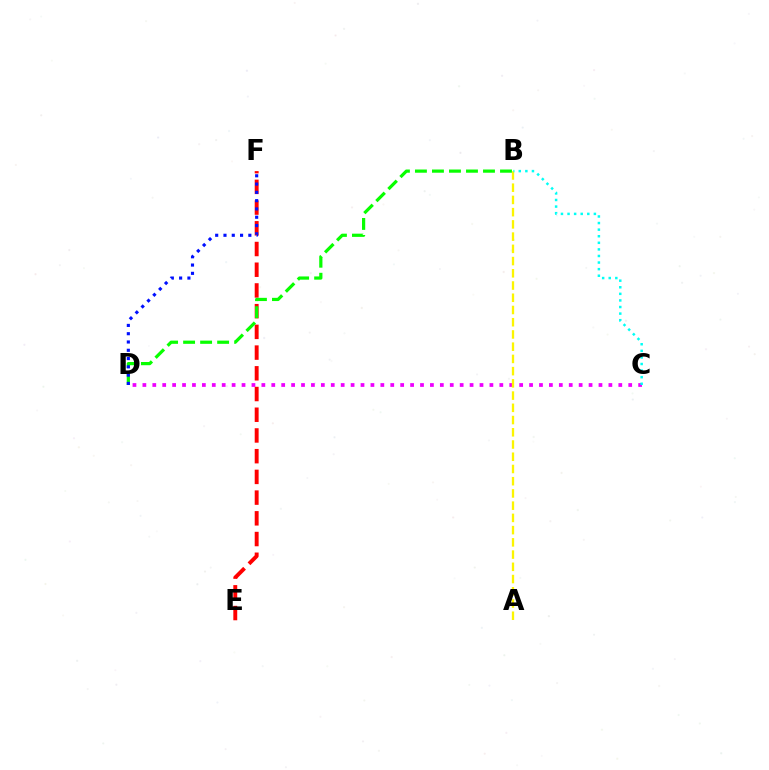{('C', 'D'): [{'color': '#ee00ff', 'line_style': 'dotted', 'thickness': 2.69}], ('E', 'F'): [{'color': '#ff0000', 'line_style': 'dashed', 'thickness': 2.81}], ('A', 'B'): [{'color': '#fcf500', 'line_style': 'dashed', 'thickness': 1.66}], ('B', 'D'): [{'color': '#08ff00', 'line_style': 'dashed', 'thickness': 2.31}], ('B', 'C'): [{'color': '#00fff6', 'line_style': 'dotted', 'thickness': 1.79}], ('D', 'F'): [{'color': '#0010ff', 'line_style': 'dotted', 'thickness': 2.25}]}